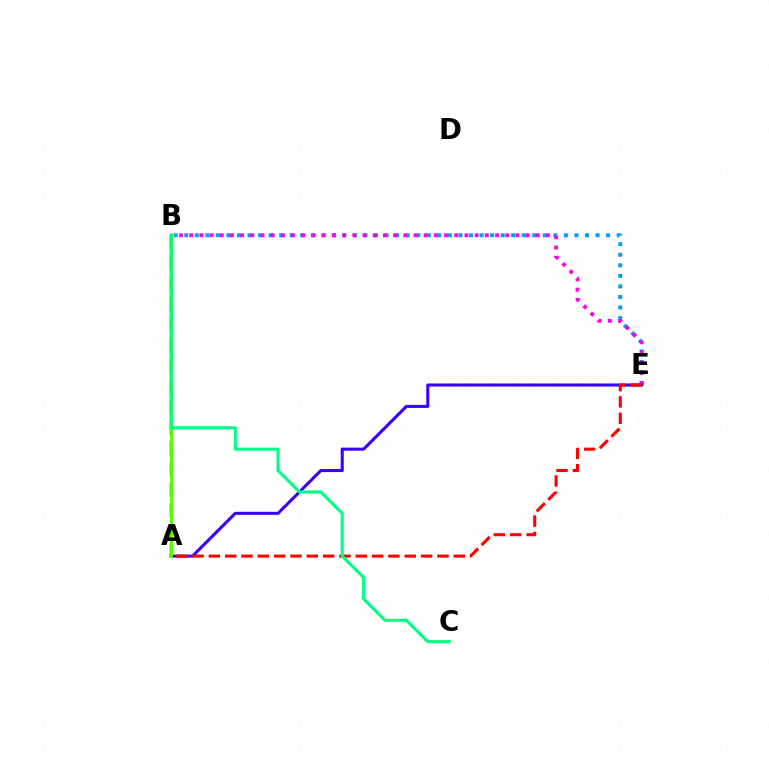{('B', 'E'): [{'color': '#009eff', 'line_style': 'dotted', 'thickness': 2.87}, {'color': '#ff00ed', 'line_style': 'dotted', 'thickness': 2.77}], ('A', 'B'): [{'color': '#ffd500', 'line_style': 'dashed', 'thickness': 2.8}, {'color': '#4fff00', 'line_style': 'solid', 'thickness': 2.04}], ('A', 'E'): [{'color': '#3700ff', 'line_style': 'solid', 'thickness': 2.2}, {'color': '#ff0000', 'line_style': 'dashed', 'thickness': 2.22}], ('B', 'C'): [{'color': '#00ff86', 'line_style': 'solid', 'thickness': 2.24}]}